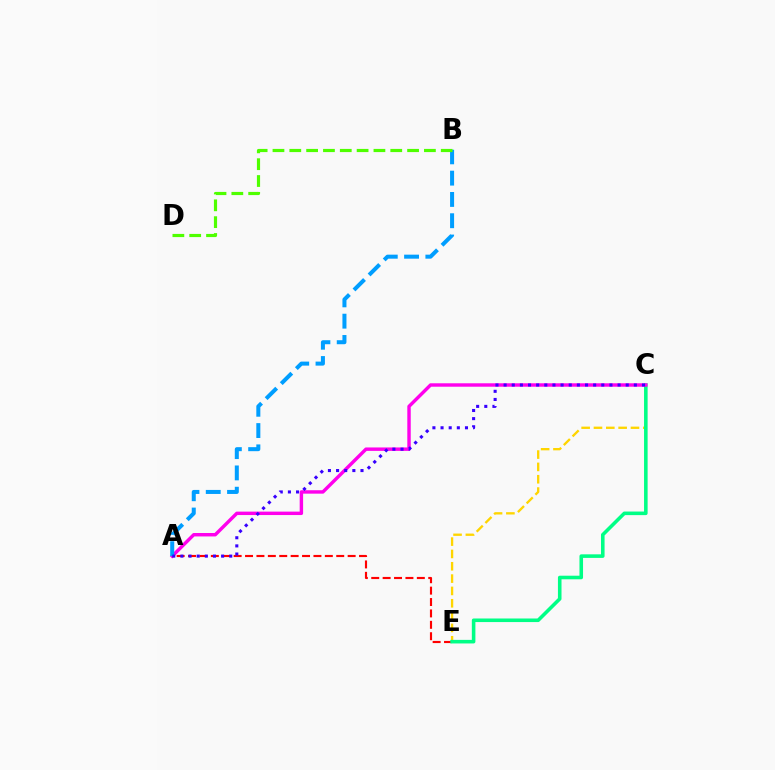{('A', 'E'): [{'color': '#ff0000', 'line_style': 'dashed', 'thickness': 1.55}], ('C', 'E'): [{'color': '#ffd500', 'line_style': 'dashed', 'thickness': 1.68}, {'color': '#00ff86', 'line_style': 'solid', 'thickness': 2.57}], ('A', 'C'): [{'color': '#ff00ed', 'line_style': 'solid', 'thickness': 2.47}, {'color': '#3700ff', 'line_style': 'dotted', 'thickness': 2.21}], ('A', 'B'): [{'color': '#009eff', 'line_style': 'dashed', 'thickness': 2.89}], ('B', 'D'): [{'color': '#4fff00', 'line_style': 'dashed', 'thickness': 2.29}]}